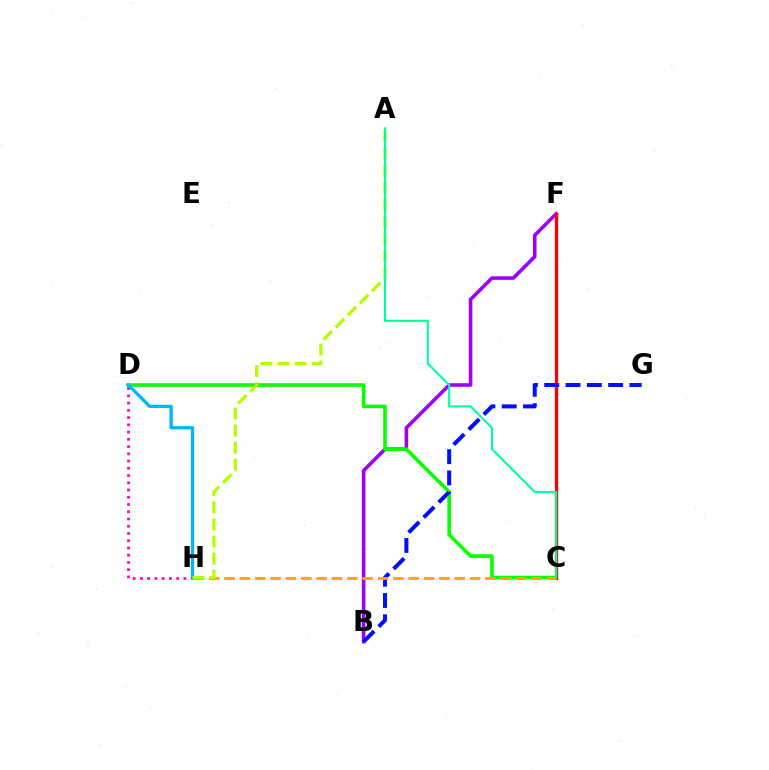{('B', 'F'): [{'color': '#9b00ff', 'line_style': 'solid', 'thickness': 2.57}], ('D', 'H'): [{'color': '#ff00bd', 'line_style': 'dotted', 'thickness': 1.97}, {'color': '#00b5ff', 'line_style': 'solid', 'thickness': 2.36}], ('C', 'D'): [{'color': '#08ff00', 'line_style': 'solid', 'thickness': 2.58}], ('C', 'F'): [{'color': '#ff0000', 'line_style': 'solid', 'thickness': 2.38}], ('B', 'G'): [{'color': '#0010ff', 'line_style': 'dashed', 'thickness': 2.89}], ('C', 'H'): [{'color': '#ffa500', 'line_style': 'dashed', 'thickness': 2.08}], ('A', 'H'): [{'color': '#b3ff00', 'line_style': 'dashed', 'thickness': 2.33}], ('A', 'C'): [{'color': '#00ff9d', 'line_style': 'solid', 'thickness': 1.51}]}